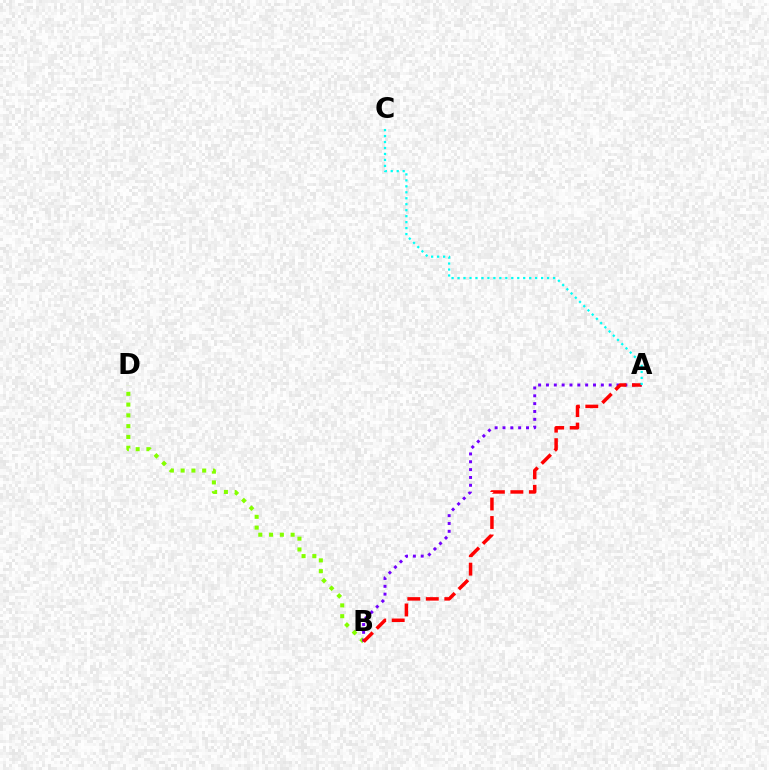{('B', 'D'): [{'color': '#84ff00', 'line_style': 'dotted', 'thickness': 2.93}], ('A', 'B'): [{'color': '#7200ff', 'line_style': 'dotted', 'thickness': 2.13}, {'color': '#ff0000', 'line_style': 'dashed', 'thickness': 2.51}], ('A', 'C'): [{'color': '#00fff6', 'line_style': 'dotted', 'thickness': 1.62}]}